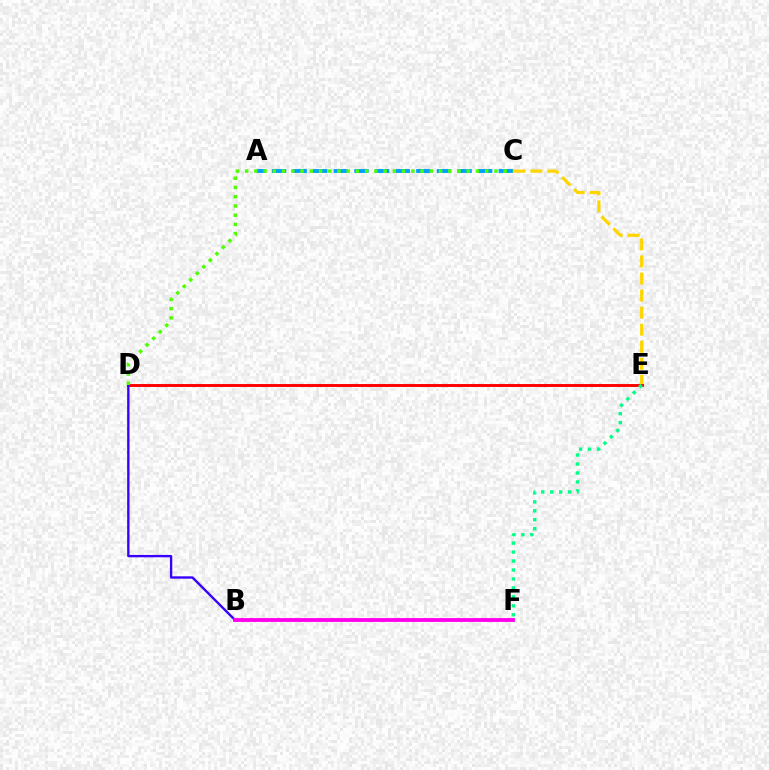{('A', 'C'): [{'color': '#009eff', 'line_style': 'dashed', 'thickness': 2.8}], ('C', 'E'): [{'color': '#ffd500', 'line_style': 'dashed', 'thickness': 2.32}], ('D', 'E'): [{'color': '#ff0000', 'line_style': 'solid', 'thickness': 2.1}], ('B', 'D'): [{'color': '#3700ff', 'line_style': 'solid', 'thickness': 1.7}], ('B', 'F'): [{'color': '#ff00ed', 'line_style': 'solid', 'thickness': 2.76}], ('C', 'D'): [{'color': '#4fff00', 'line_style': 'dotted', 'thickness': 2.51}], ('E', 'F'): [{'color': '#00ff86', 'line_style': 'dotted', 'thickness': 2.43}]}